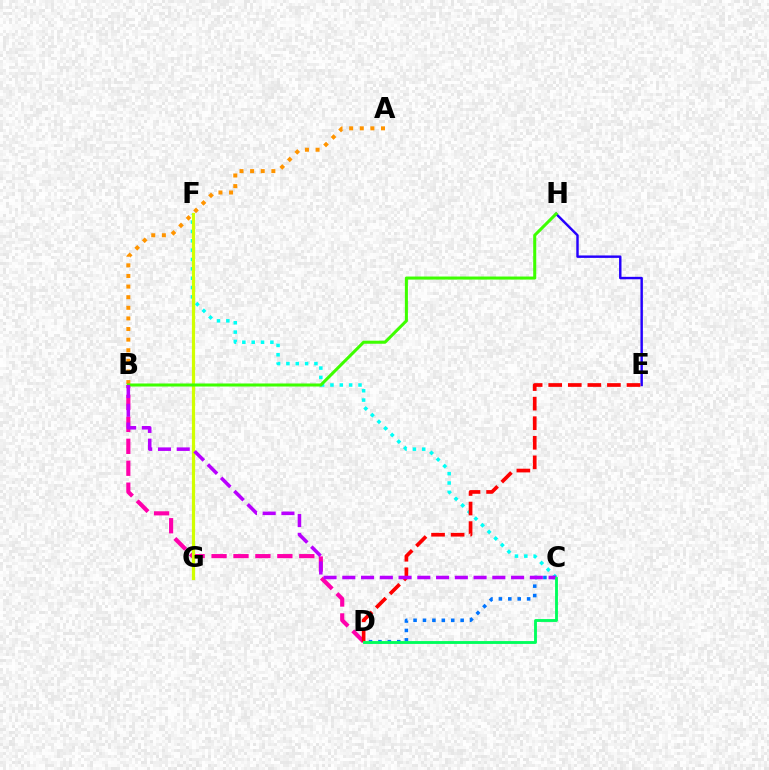{('B', 'D'): [{'color': '#ff00ac', 'line_style': 'dashed', 'thickness': 2.98}], ('A', 'B'): [{'color': '#ff9400', 'line_style': 'dotted', 'thickness': 2.88}], ('C', 'F'): [{'color': '#00fff6', 'line_style': 'dotted', 'thickness': 2.54}], ('C', 'D'): [{'color': '#0074ff', 'line_style': 'dotted', 'thickness': 2.56}, {'color': '#00ff5c', 'line_style': 'solid', 'thickness': 2.06}], ('F', 'G'): [{'color': '#d1ff00', 'line_style': 'solid', 'thickness': 2.3}], ('E', 'H'): [{'color': '#2500ff', 'line_style': 'solid', 'thickness': 1.75}], ('B', 'H'): [{'color': '#3dff00', 'line_style': 'solid', 'thickness': 2.19}], ('D', 'E'): [{'color': '#ff0000', 'line_style': 'dashed', 'thickness': 2.66}], ('B', 'C'): [{'color': '#b900ff', 'line_style': 'dashed', 'thickness': 2.55}]}